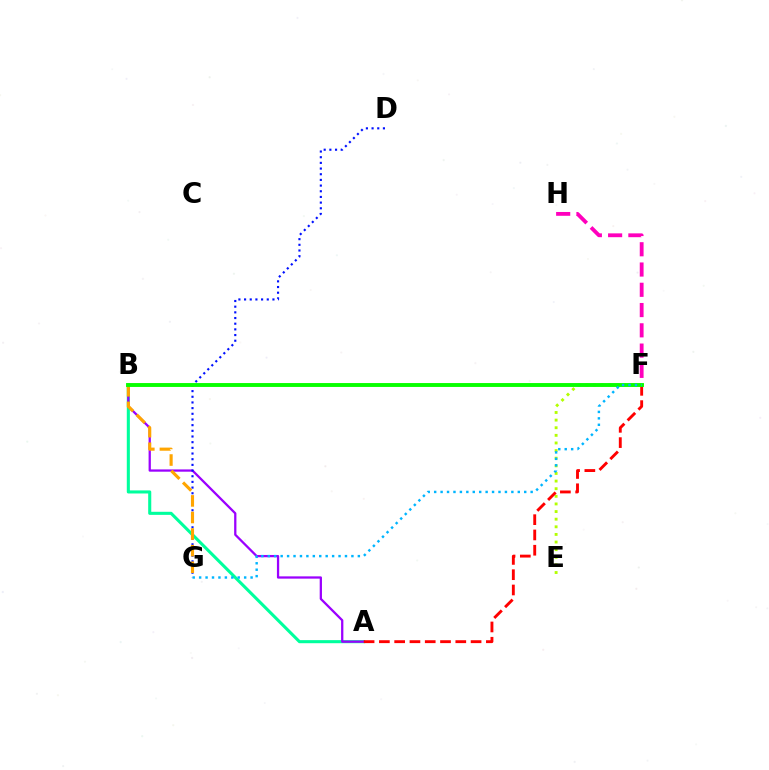{('E', 'F'): [{'color': '#b3ff00', 'line_style': 'dotted', 'thickness': 2.07}], ('A', 'B'): [{'color': '#00ff9d', 'line_style': 'solid', 'thickness': 2.22}, {'color': '#9b00ff', 'line_style': 'solid', 'thickness': 1.64}], ('F', 'H'): [{'color': '#ff00bd', 'line_style': 'dashed', 'thickness': 2.75}], ('D', 'G'): [{'color': '#0010ff', 'line_style': 'dotted', 'thickness': 1.54}], ('A', 'F'): [{'color': '#ff0000', 'line_style': 'dashed', 'thickness': 2.08}], ('B', 'G'): [{'color': '#ffa500', 'line_style': 'dashed', 'thickness': 2.25}], ('B', 'F'): [{'color': '#08ff00', 'line_style': 'solid', 'thickness': 2.8}], ('F', 'G'): [{'color': '#00b5ff', 'line_style': 'dotted', 'thickness': 1.75}]}